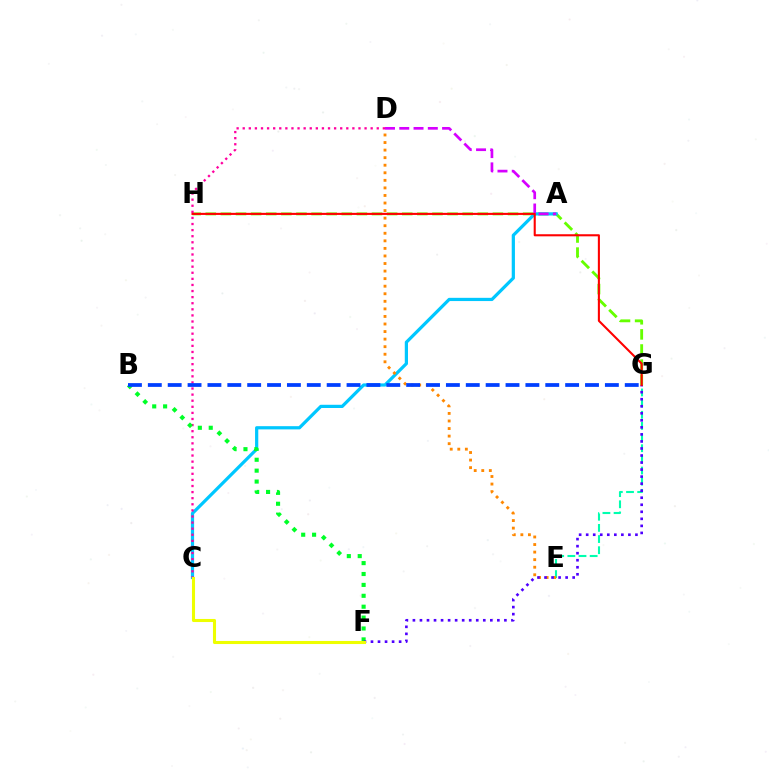{('E', 'G'): [{'color': '#00ffaf', 'line_style': 'dashed', 'thickness': 1.51}], ('G', 'H'): [{'color': '#66ff00', 'line_style': 'dashed', 'thickness': 2.05}, {'color': '#ff0000', 'line_style': 'solid', 'thickness': 1.5}], ('A', 'C'): [{'color': '#00c7ff', 'line_style': 'solid', 'thickness': 2.32}], ('D', 'E'): [{'color': '#ff8800', 'line_style': 'dotted', 'thickness': 2.05}], ('C', 'D'): [{'color': '#ff00a0', 'line_style': 'dotted', 'thickness': 1.66}], ('B', 'F'): [{'color': '#00ff27', 'line_style': 'dotted', 'thickness': 2.96}], ('B', 'G'): [{'color': '#003fff', 'line_style': 'dashed', 'thickness': 2.7}], ('A', 'D'): [{'color': '#d600ff', 'line_style': 'dashed', 'thickness': 1.94}], ('F', 'G'): [{'color': '#4f00ff', 'line_style': 'dotted', 'thickness': 1.91}], ('C', 'F'): [{'color': '#eeff00', 'line_style': 'solid', 'thickness': 2.21}]}